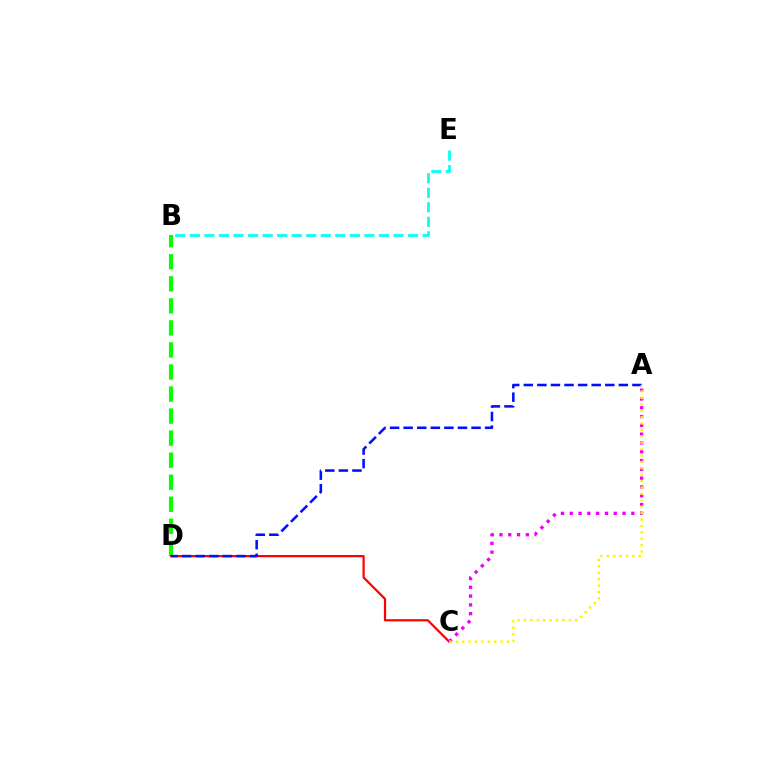{('B', 'D'): [{'color': '#08ff00', 'line_style': 'dashed', 'thickness': 2.99}], ('C', 'D'): [{'color': '#ff0000', 'line_style': 'solid', 'thickness': 1.6}], ('B', 'E'): [{'color': '#00fff6', 'line_style': 'dashed', 'thickness': 1.98}], ('A', 'C'): [{'color': '#ee00ff', 'line_style': 'dotted', 'thickness': 2.39}, {'color': '#fcf500', 'line_style': 'dotted', 'thickness': 1.74}], ('A', 'D'): [{'color': '#0010ff', 'line_style': 'dashed', 'thickness': 1.84}]}